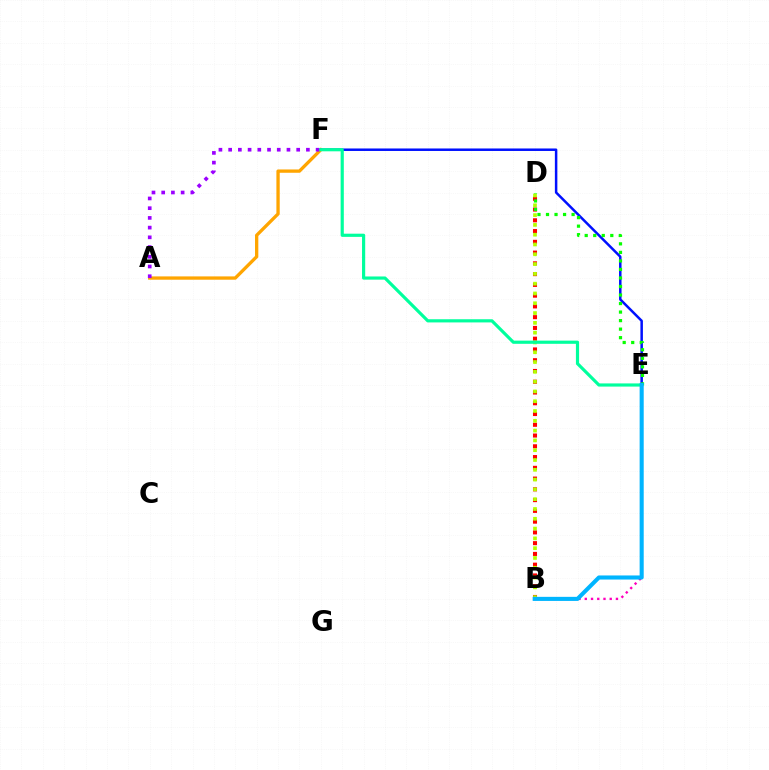{('B', 'E'): [{'color': '#ff00bd', 'line_style': 'dotted', 'thickness': 1.69}, {'color': '#00b5ff', 'line_style': 'solid', 'thickness': 2.94}], ('A', 'F'): [{'color': '#ffa500', 'line_style': 'solid', 'thickness': 2.38}, {'color': '#9b00ff', 'line_style': 'dotted', 'thickness': 2.64}], ('E', 'F'): [{'color': '#0010ff', 'line_style': 'solid', 'thickness': 1.8}, {'color': '#00ff9d', 'line_style': 'solid', 'thickness': 2.29}], ('B', 'D'): [{'color': '#ff0000', 'line_style': 'dotted', 'thickness': 2.92}, {'color': '#b3ff00', 'line_style': 'dotted', 'thickness': 2.66}], ('D', 'E'): [{'color': '#08ff00', 'line_style': 'dotted', 'thickness': 2.32}]}